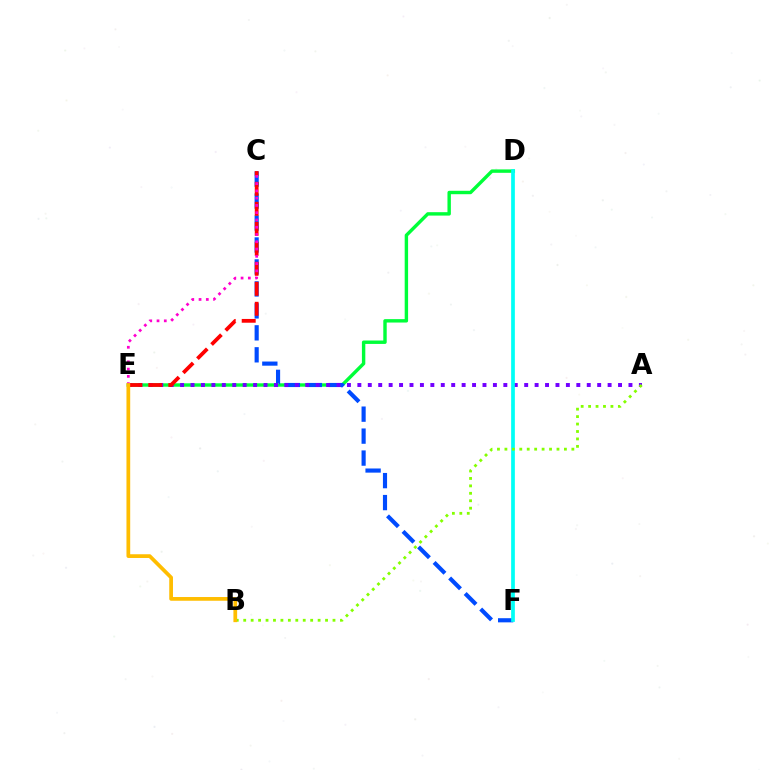{('D', 'E'): [{'color': '#00ff39', 'line_style': 'solid', 'thickness': 2.46}], ('C', 'F'): [{'color': '#004bff', 'line_style': 'dashed', 'thickness': 2.98}], ('A', 'E'): [{'color': '#7200ff', 'line_style': 'dotted', 'thickness': 2.83}], ('C', 'E'): [{'color': '#ff0000', 'line_style': 'dashed', 'thickness': 2.72}, {'color': '#ff00cf', 'line_style': 'dotted', 'thickness': 1.97}], ('D', 'F'): [{'color': '#00fff6', 'line_style': 'solid', 'thickness': 2.68}], ('A', 'B'): [{'color': '#84ff00', 'line_style': 'dotted', 'thickness': 2.02}], ('B', 'E'): [{'color': '#ffbd00', 'line_style': 'solid', 'thickness': 2.69}]}